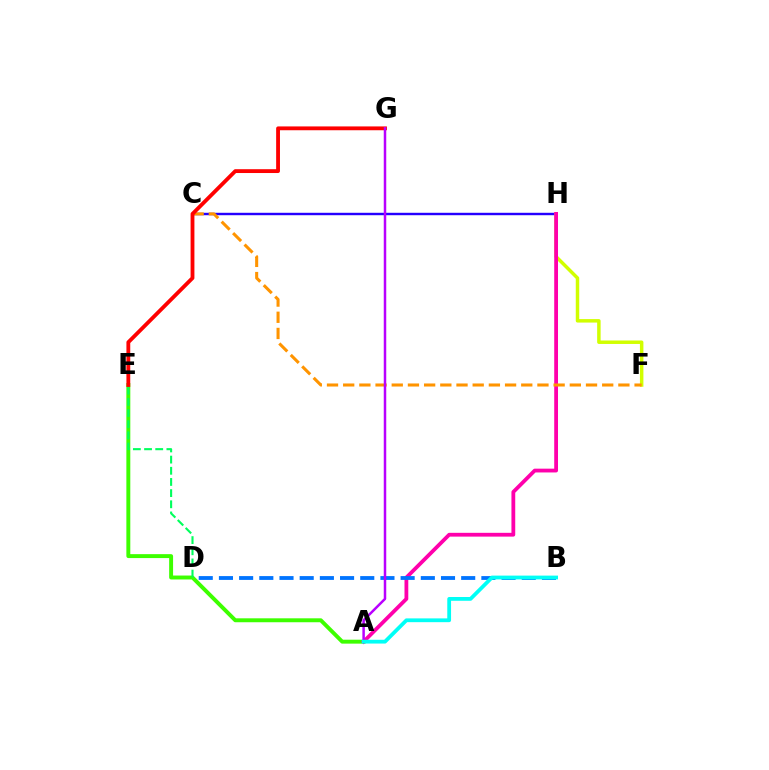{('C', 'H'): [{'color': '#2500ff', 'line_style': 'solid', 'thickness': 1.74}], ('F', 'H'): [{'color': '#d1ff00', 'line_style': 'solid', 'thickness': 2.5}], ('A', 'E'): [{'color': '#3dff00', 'line_style': 'solid', 'thickness': 2.83}], ('A', 'H'): [{'color': '#ff00ac', 'line_style': 'solid', 'thickness': 2.73}], ('D', 'E'): [{'color': '#00ff5c', 'line_style': 'dashed', 'thickness': 1.52}], ('C', 'F'): [{'color': '#ff9400', 'line_style': 'dashed', 'thickness': 2.2}], ('B', 'D'): [{'color': '#0074ff', 'line_style': 'dashed', 'thickness': 2.74}], ('E', 'G'): [{'color': '#ff0000', 'line_style': 'solid', 'thickness': 2.75}], ('A', 'G'): [{'color': '#b900ff', 'line_style': 'solid', 'thickness': 1.79}], ('A', 'B'): [{'color': '#00fff6', 'line_style': 'solid', 'thickness': 2.72}]}